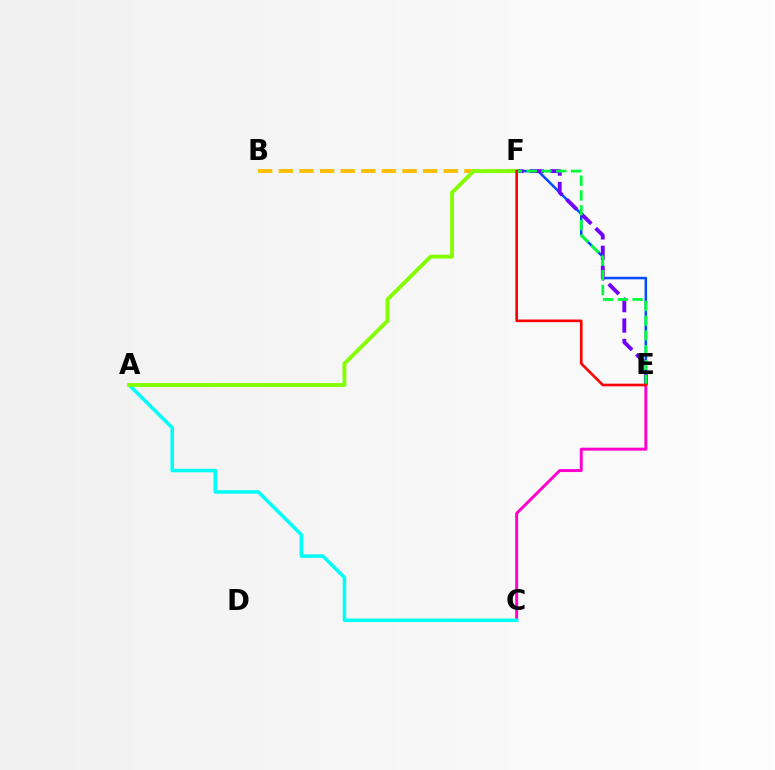{('E', 'F'): [{'color': '#004bff', 'line_style': 'solid', 'thickness': 1.82}, {'color': '#7200ff', 'line_style': 'dashed', 'thickness': 2.77}, {'color': '#00ff39', 'line_style': 'dashed', 'thickness': 2.01}, {'color': '#ff0000', 'line_style': 'solid', 'thickness': 1.89}], ('C', 'E'): [{'color': '#ff00cf', 'line_style': 'solid', 'thickness': 2.13}], ('A', 'C'): [{'color': '#00fff6', 'line_style': 'solid', 'thickness': 2.55}], ('B', 'F'): [{'color': '#ffbd00', 'line_style': 'dashed', 'thickness': 2.8}], ('A', 'F'): [{'color': '#84ff00', 'line_style': 'solid', 'thickness': 2.78}]}